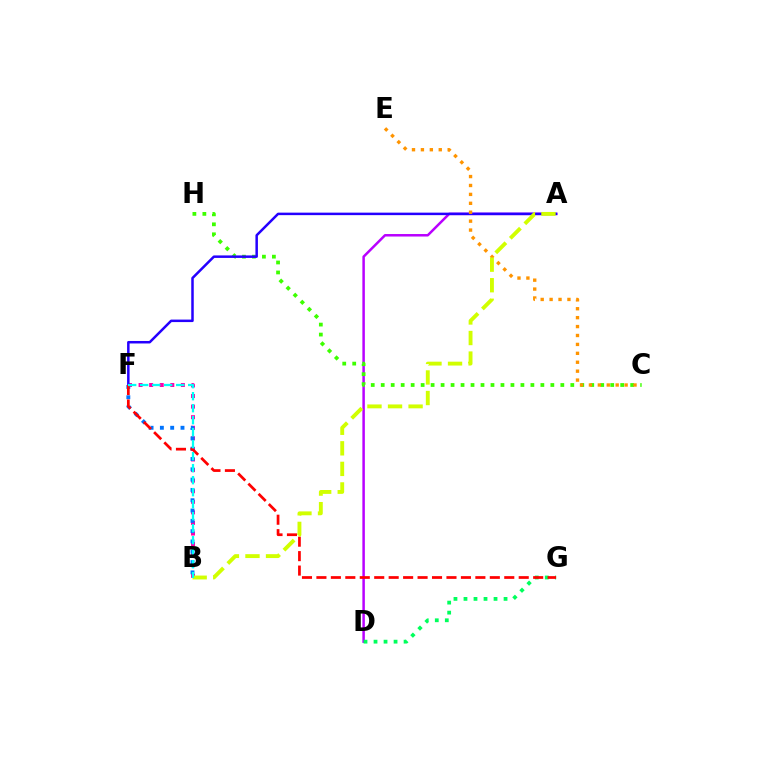{('A', 'D'): [{'color': '#b900ff', 'line_style': 'solid', 'thickness': 1.8}], ('D', 'G'): [{'color': '#00ff5c', 'line_style': 'dotted', 'thickness': 2.72}], ('C', 'H'): [{'color': '#3dff00', 'line_style': 'dotted', 'thickness': 2.71}], ('B', 'F'): [{'color': '#ff00ac', 'line_style': 'dotted', 'thickness': 2.87}, {'color': '#0074ff', 'line_style': 'dotted', 'thickness': 2.8}, {'color': '#00fff6', 'line_style': 'dashed', 'thickness': 1.63}], ('A', 'F'): [{'color': '#2500ff', 'line_style': 'solid', 'thickness': 1.8}], ('C', 'E'): [{'color': '#ff9400', 'line_style': 'dotted', 'thickness': 2.42}], ('F', 'G'): [{'color': '#ff0000', 'line_style': 'dashed', 'thickness': 1.96}], ('A', 'B'): [{'color': '#d1ff00', 'line_style': 'dashed', 'thickness': 2.79}]}